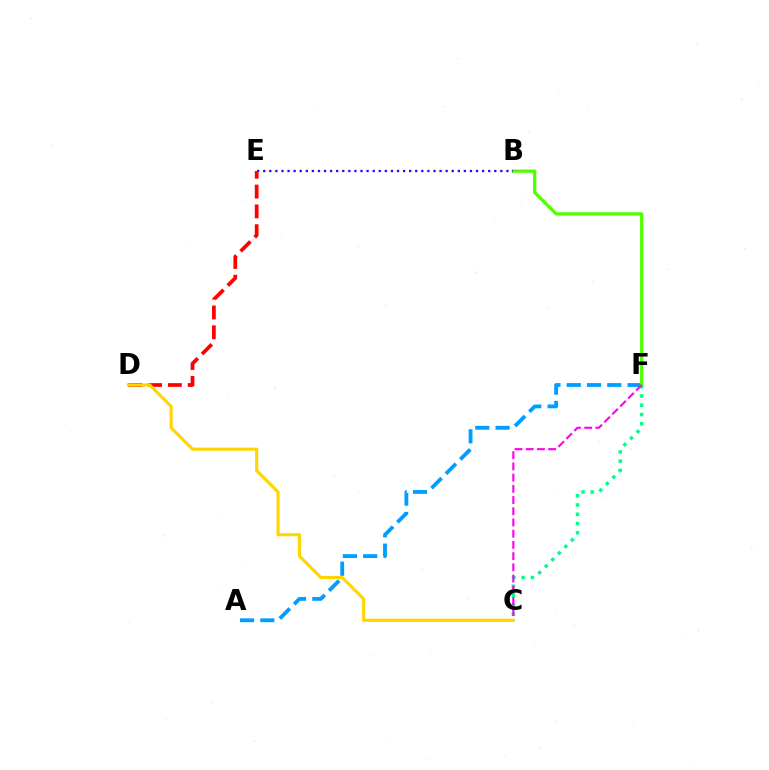{('A', 'F'): [{'color': '#009eff', 'line_style': 'dashed', 'thickness': 2.76}], ('B', 'F'): [{'color': '#4fff00', 'line_style': 'solid', 'thickness': 2.34}], ('B', 'E'): [{'color': '#3700ff', 'line_style': 'dotted', 'thickness': 1.65}], ('C', 'F'): [{'color': '#00ff86', 'line_style': 'dotted', 'thickness': 2.51}, {'color': '#ff00ed', 'line_style': 'dashed', 'thickness': 1.52}], ('D', 'E'): [{'color': '#ff0000', 'line_style': 'dashed', 'thickness': 2.69}], ('C', 'D'): [{'color': '#ffd500', 'line_style': 'solid', 'thickness': 2.25}]}